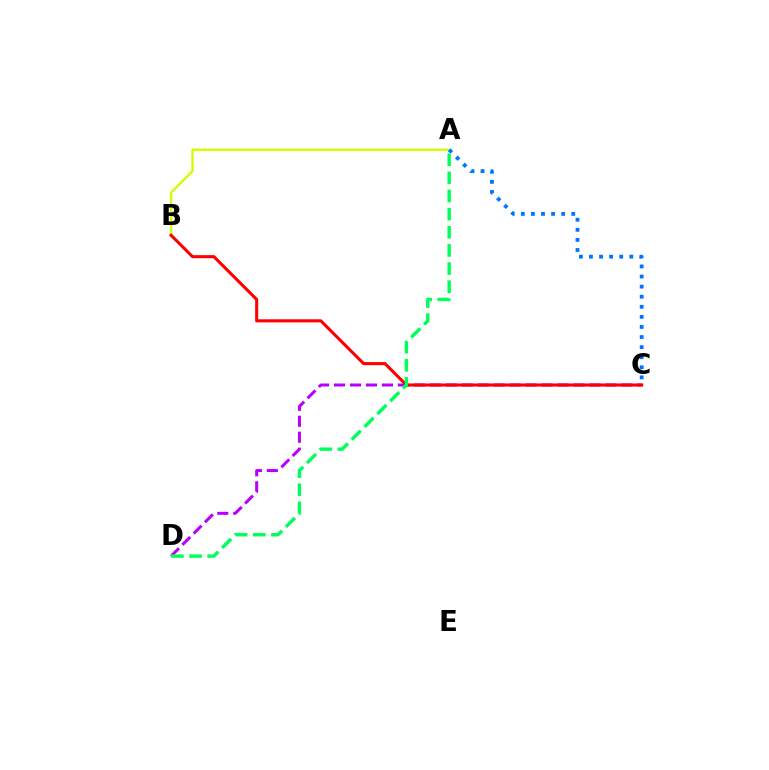{('A', 'B'): [{'color': '#d1ff00', 'line_style': 'solid', 'thickness': 1.72}], ('C', 'D'): [{'color': '#b900ff', 'line_style': 'dashed', 'thickness': 2.17}], ('A', 'C'): [{'color': '#0074ff', 'line_style': 'dotted', 'thickness': 2.74}], ('B', 'C'): [{'color': '#ff0000', 'line_style': 'solid', 'thickness': 2.22}], ('A', 'D'): [{'color': '#00ff5c', 'line_style': 'dashed', 'thickness': 2.46}]}